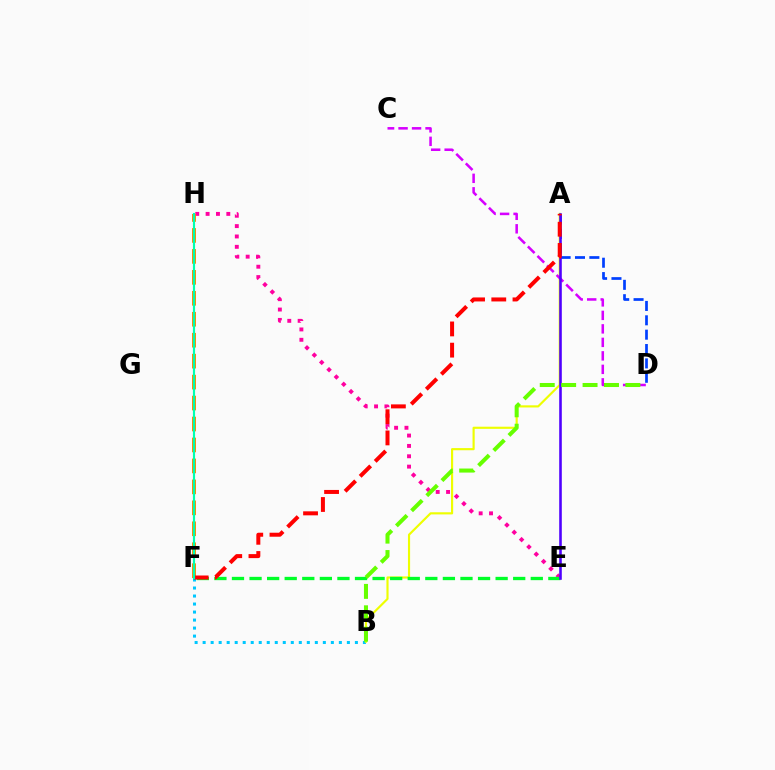{('E', 'H'): [{'color': '#ff00a0', 'line_style': 'dotted', 'thickness': 2.81}], ('A', 'D'): [{'color': '#003fff', 'line_style': 'dashed', 'thickness': 1.95}], ('B', 'F'): [{'color': '#00c7ff', 'line_style': 'dotted', 'thickness': 2.18}], ('A', 'B'): [{'color': '#eeff00', 'line_style': 'solid', 'thickness': 1.55}], ('C', 'D'): [{'color': '#d600ff', 'line_style': 'dashed', 'thickness': 1.83}], ('E', 'F'): [{'color': '#00ff27', 'line_style': 'dashed', 'thickness': 2.39}], ('A', 'E'): [{'color': '#4f00ff', 'line_style': 'solid', 'thickness': 1.86}], ('F', 'H'): [{'color': '#ff8800', 'line_style': 'dashed', 'thickness': 2.85}, {'color': '#00ffaf', 'line_style': 'solid', 'thickness': 1.55}], ('A', 'F'): [{'color': '#ff0000', 'line_style': 'dashed', 'thickness': 2.88}], ('B', 'D'): [{'color': '#66ff00', 'line_style': 'dashed', 'thickness': 2.91}]}